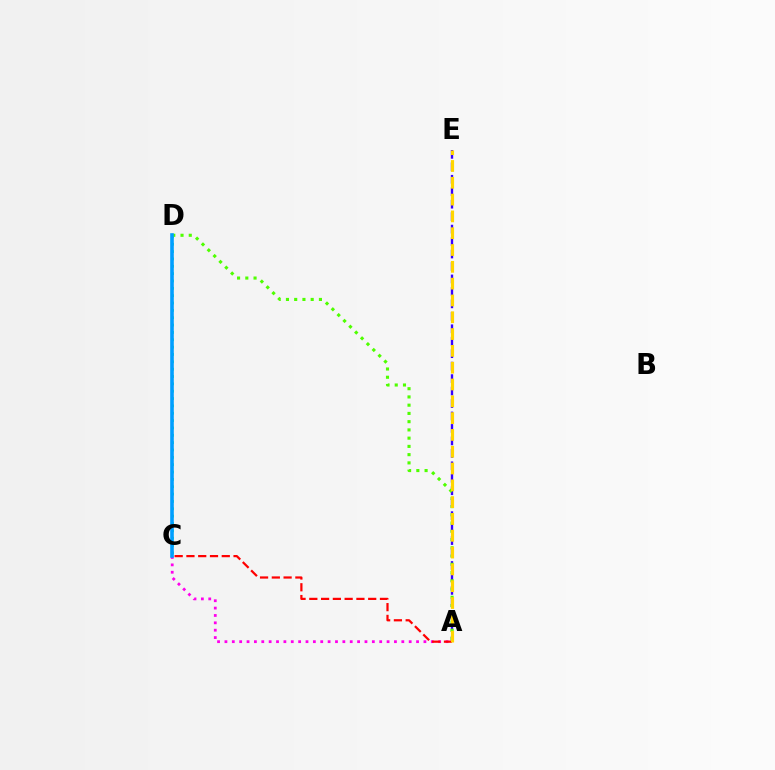{('A', 'C'): [{'color': '#ff00ed', 'line_style': 'dotted', 'thickness': 2.0}, {'color': '#ff0000', 'line_style': 'dashed', 'thickness': 1.6}], ('A', 'E'): [{'color': '#3700ff', 'line_style': 'dashed', 'thickness': 1.69}, {'color': '#ffd500', 'line_style': 'dashed', 'thickness': 2.28}], ('C', 'D'): [{'color': '#00ff86', 'line_style': 'dotted', 'thickness': 2.0}, {'color': '#009eff', 'line_style': 'solid', 'thickness': 2.59}], ('A', 'D'): [{'color': '#4fff00', 'line_style': 'dotted', 'thickness': 2.24}]}